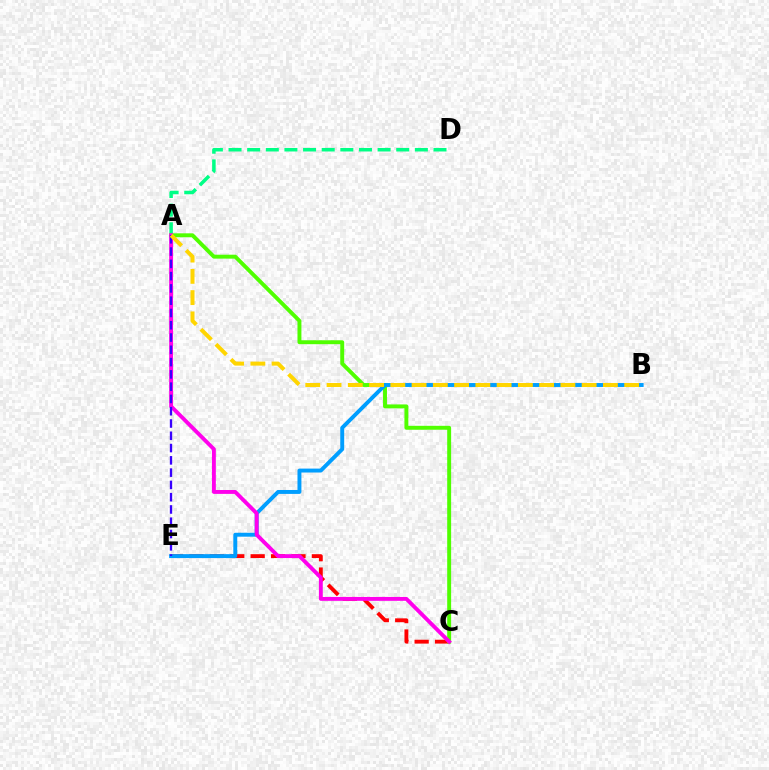{('A', 'D'): [{'color': '#00ff86', 'line_style': 'dashed', 'thickness': 2.53}], ('C', 'E'): [{'color': '#ff0000', 'line_style': 'dashed', 'thickness': 2.77}], ('A', 'C'): [{'color': '#4fff00', 'line_style': 'solid', 'thickness': 2.83}, {'color': '#ff00ed', 'line_style': 'solid', 'thickness': 2.79}], ('B', 'E'): [{'color': '#009eff', 'line_style': 'solid', 'thickness': 2.82}], ('A', 'E'): [{'color': '#3700ff', 'line_style': 'dashed', 'thickness': 1.67}], ('A', 'B'): [{'color': '#ffd500', 'line_style': 'dashed', 'thickness': 2.89}]}